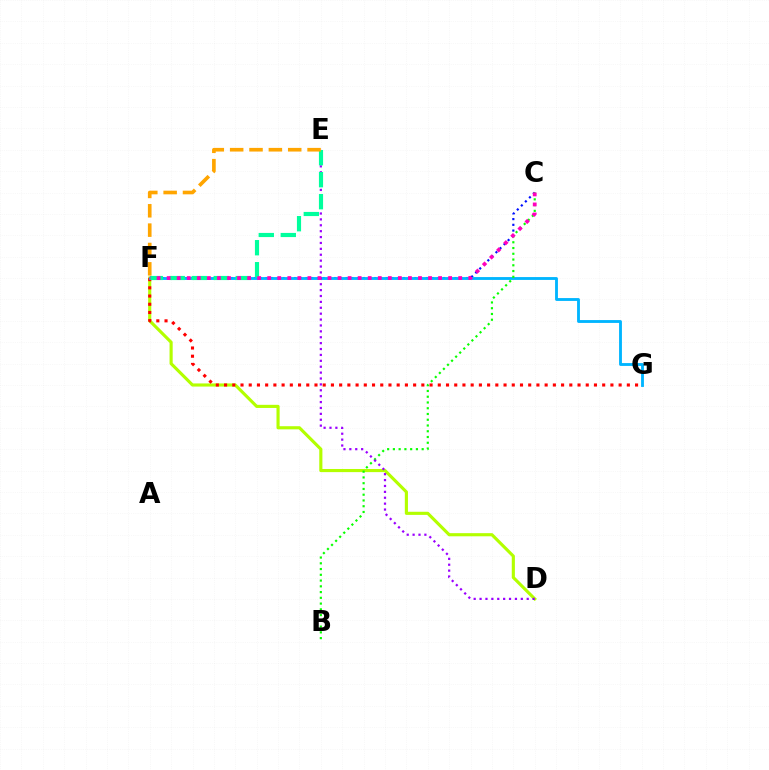{('C', 'F'): [{'color': '#0010ff', 'line_style': 'dotted', 'thickness': 1.56}, {'color': '#ff00bd', 'line_style': 'dotted', 'thickness': 2.73}], ('D', 'F'): [{'color': '#b3ff00', 'line_style': 'solid', 'thickness': 2.26}], ('F', 'G'): [{'color': '#ff0000', 'line_style': 'dotted', 'thickness': 2.23}, {'color': '#00b5ff', 'line_style': 'solid', 'thickness': 2.05}], ('B', 'C'): [{'color': '#08ff00', 'line_style': 'dotted', 'thickness': 1.56}], ('D', 'E'): [{'color': '#9b00ff', 'line_style': 'dotted', 'thickness': 1.6}], ('E', 'F'): [{'color': '#00ff9d', 'line_style': 'dashed', 'thickness': 2.99}, {'color': '#ffa500', 'line_style': 'dashed', 'thickness': 2.63}]}